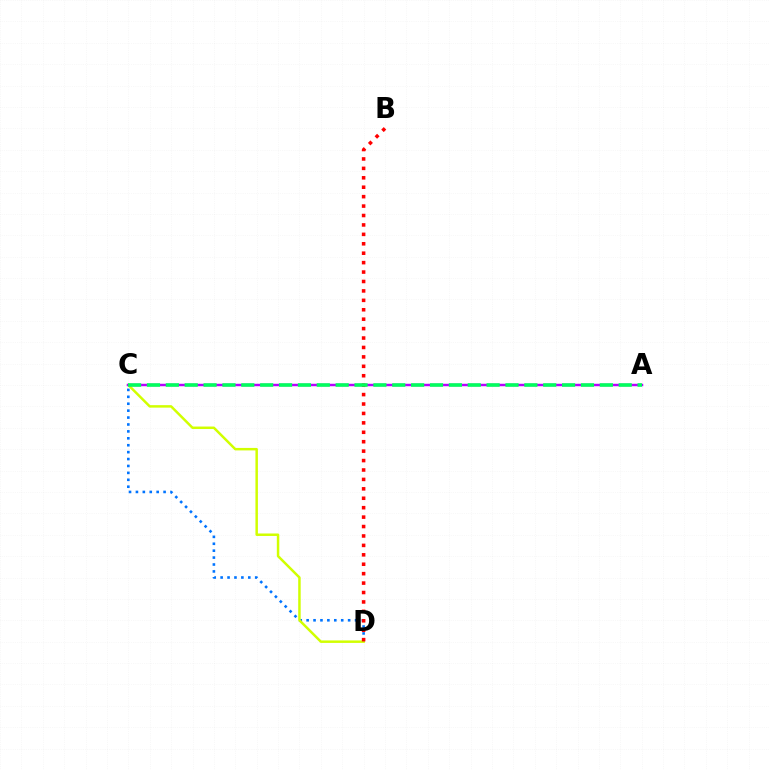{('C', 'D'): [{'color': '#0074ff', 'line_style': 'dotted', 'thickness': 1.88}, {'color': '#d1ff00', 'line_style': 'solid', 'thickness': 1.79}], ('A', 'C'): [{'color': '#b900ff', 'line_style': 'solid', 'thickness': 1.77}, {'color': '#00ff5c', 'line_style': 'dashed', 'thickness': 2.56}], ('B', 'D'): [{'color': '#ff0000', 'line_style': 'dotted', 'thickness': 2.56}]}